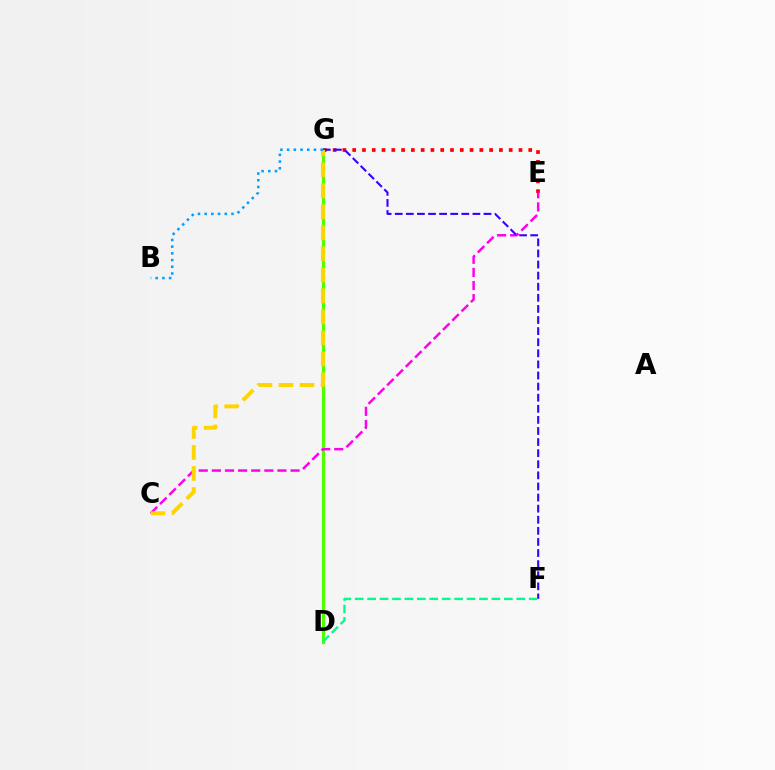{('E', 'G'): [{'color': '#ff0000', 'line_style': 'dotted', 'thickness': 2.66}], ('D', 'G'): [{'color': '#4fff00', 'line_style': 'solid', 'thickness': 2.31}], ('C', 'E'): [{'color': '#ff00ed', 'line_style': 'dashed', 'thickness': 1.78}], ('F', 'G'): [{'color': '#3700ff', 'line_style': 'dashed', 'thickness': 1.51}], ('C', 'G'): [{'color': '#ffd500', 'line_style': 'dashed', 'thickness': 2.85}], ('B', 'G'): [{'color': '#009eff', 'line_style': 'dotted', 'thickness': 1.82}], ('D', 'F'): [{'color': '#00ff86', 'line_style': 'dashed', 'thickness': 1.69}]}